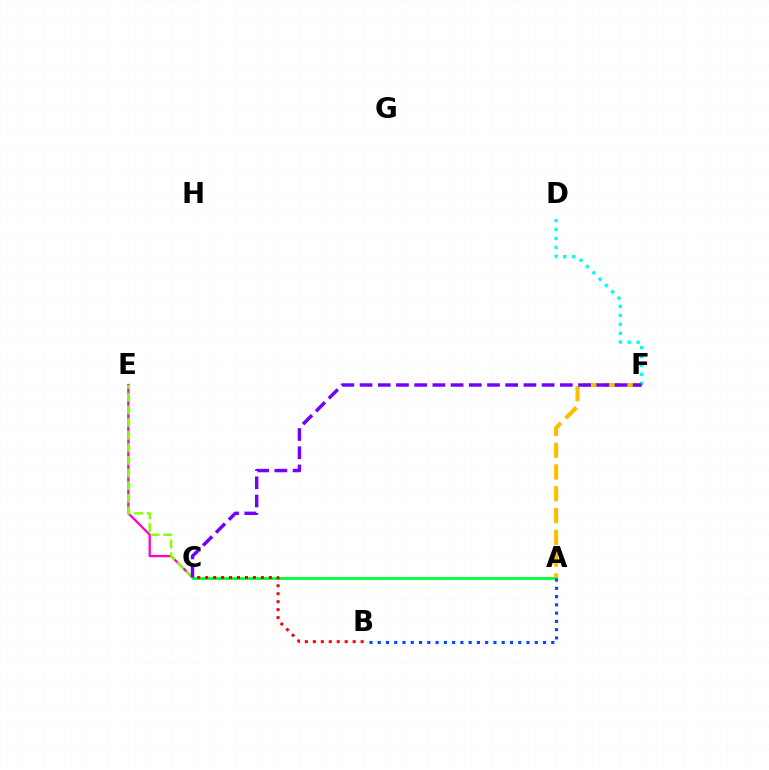{('C', 'E'): [{'color': '#ff00cf', 'line_style': 'solid', 'thickness': 1.66}, {'color': '#84ff00', 'line_style': 'dashed', 'thickness': 1.72}], ('D', 'F'): [{'color': '#00fff6', 'line_style': 'dotted', 'thickness': 2.43}], ('A', 'C'): [{'color': '#00ff39', 'line_style': 'solid', 'thickness': 2.02}], ('A', 'B'): [{'color': '#004bff', 'line_style': 'dotted', 'thickness': 2.25}], ('B', 'C'): [{'color': '#ff0000', 'line_style': 'dotted', 'thickness': 2.16}], ('A', 'F'): [{'color': '#ffbd00', 'line_style': 'dashed', 'thickness': 2.96}], ('C', 'F'): [{'color': '#7200ff', 'line_style': 'dashed', 'thickness': 2.47}]}